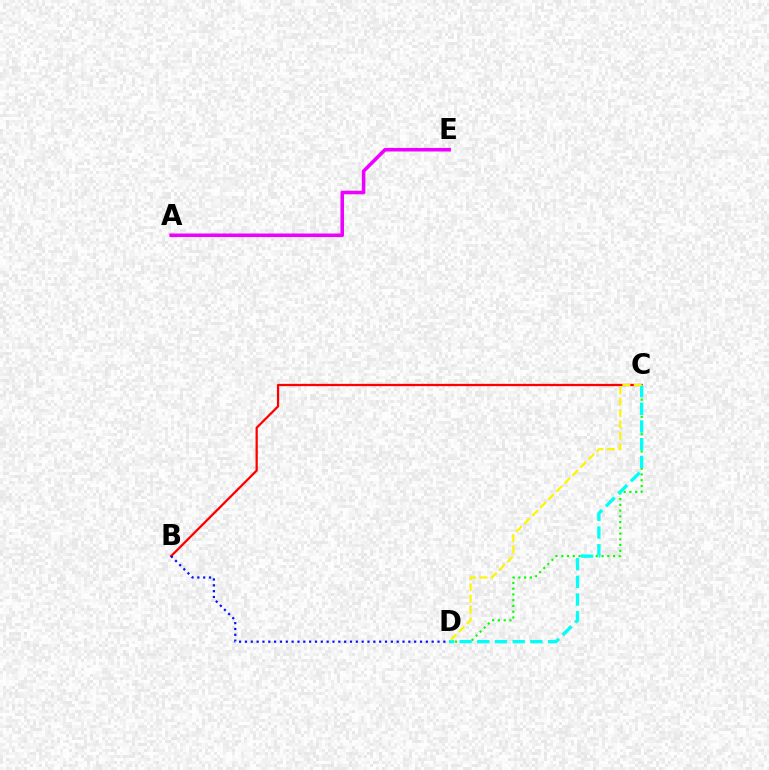{('B', 'C'): [{'color': '#ff0000', 'line_style': 'solid', 'thickness': 1.63}], ('C', 'D'): [{'color': '#08ff00', 'line_style': 'dotted', 'thickness': 1.56}, {'color': '#00fff6', 'line_style': 'dashed', 'thickness': 2.4}, {'color': '#fcf500', 'line_style': 'dashed', 'thickness': 1.54}], ('A', 'E'): [{'color': '#ee00ff', 'line_style': 'solid', 'thickness': 2.56}], ('B', 'D'): [{'color': '#0010ff', 'line_style': 'dotted', 'thickness': 1.59}]}